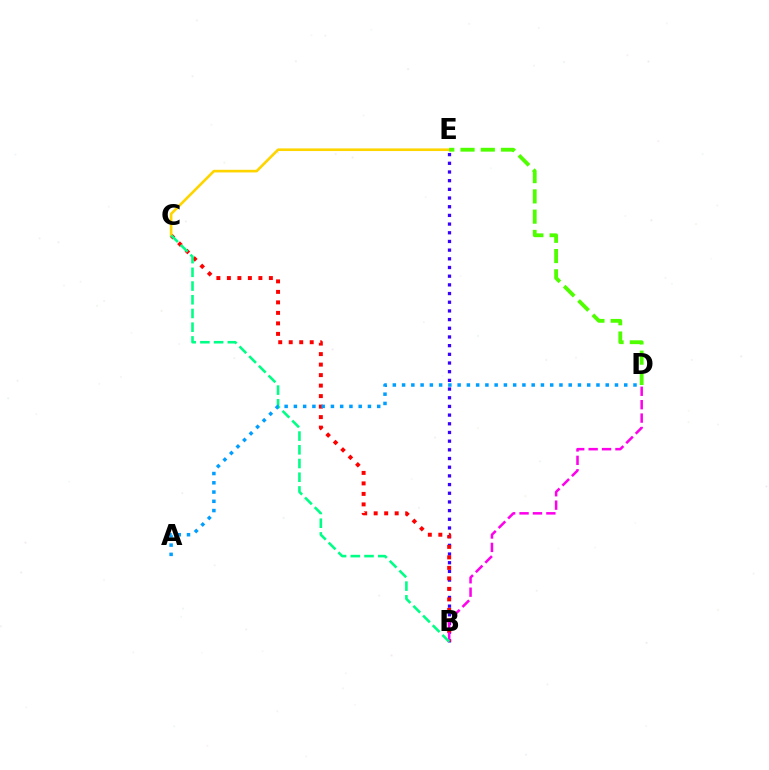{('B', 'E'): [{'color': '#3700ff', 'line_style': 'dotted', 'thickness': 2.36}], ('B', 'C'): [{'color': '#ff0000', 'line_style': 'dotted', 'thickness': 2.85}, {'color': '#00ff86', 'line_style': 'dashed', 'thickness': 1.86}], ('C', 'E'): [{'color': '#ffd500', 'line_style': 'solid', 'thickness': 1.9}], ('B', 'D'): [{'color': '#ff00ed', 'line_style': 'dashed', 'thickness': 1.82}], ('D', 'E'): [{'color': '#4fff00', 'line_style': 'dashed', 'thickness': 2.75}], ('A', 'D'): [{'color': '#009eff', 'line_style': 'dotted', 'thickness': 2.51}]}